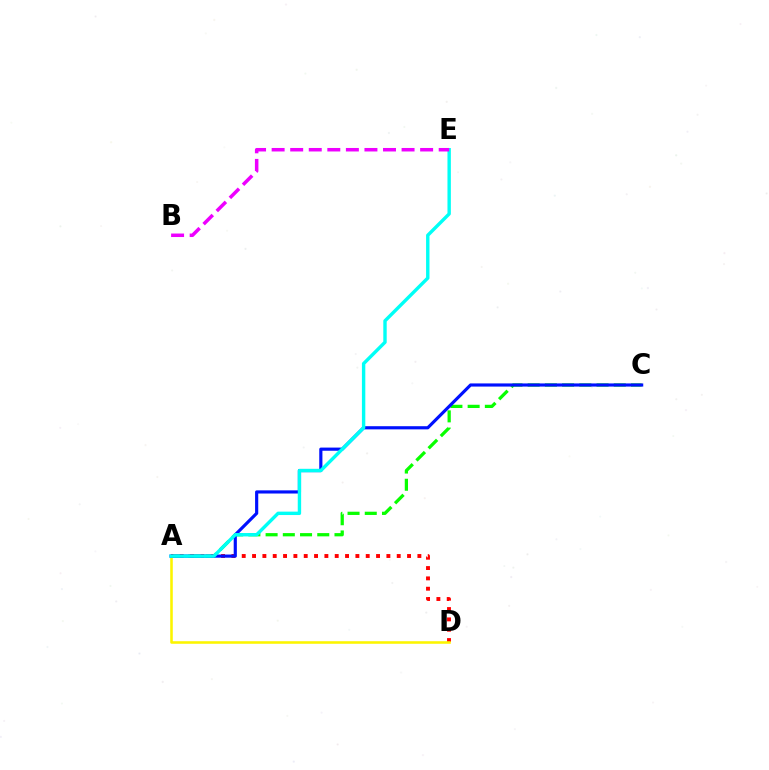{('A', 'C'): [{'color': '#08ff00', 'line_style': 'dashed', 'thickness': 2.34}, {'color': '#0010ff', 'line_style': 'solid', 'thickness': 2.27}], ('A', 'D'): [{'color': '#ff0000', 'line_style': 'dotted', 'thickness': 2.81}, {'color': '#fcf500', 'line_style': 'solid', 'thickness': 1.85}], ('A', 'E'): [{'color': '#00fff6', 'line_style': 'solid', 'thickness': 2.45}], ('B', 'E'): [{'color': '#ee00ff', 'line_style': 'dashed', 'thickness': 2.52}]}